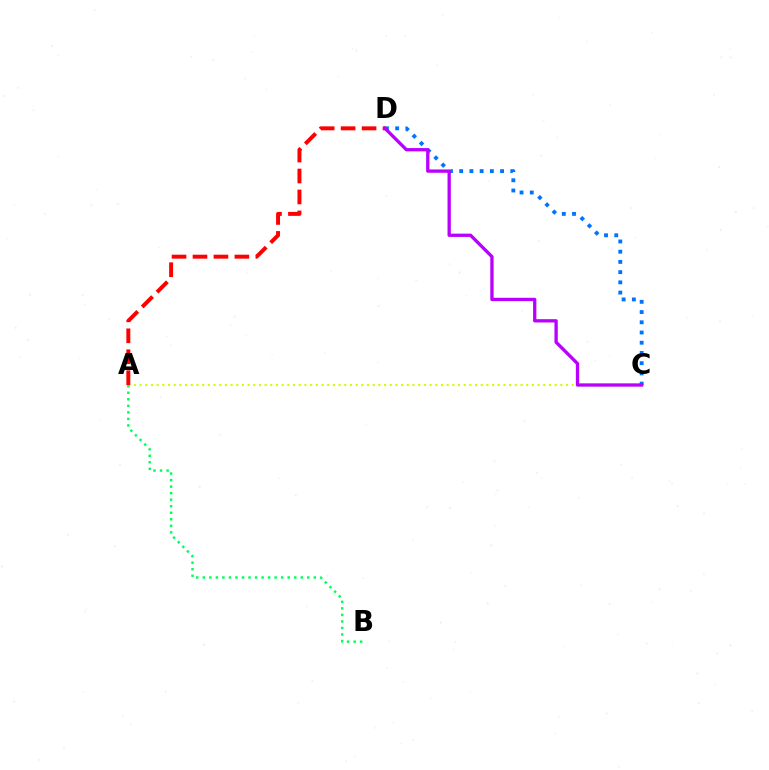{('A', 'C'): [{'color': '#d1ff00', 'line_style': 'dotted', 'thickness': 1.54}], ('A', 'D'): [{'color': '#ff0000', 'line_style': 'dashed', 'thickness': 2.85}], ('C', 'D'): [{'color': '#0074ff', 'line_style': 'dotted', 'thickness': 2.78}, {'color': '#b900ff', 'line_style': 'solid', 'thickness': 2.38}], ('A', 'B'): [{'color': '#00ff5c', 'line_style': 'dotted', 'thickness': 1.77}]}